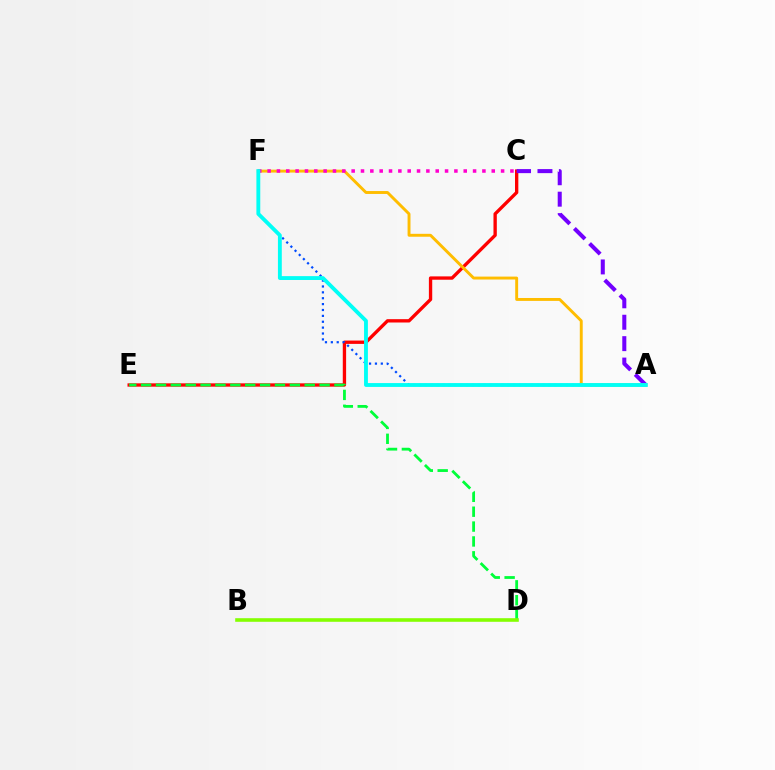{('C', 'E'): [{'color': '#ff0000', 'line_style': 'solid', 'thickness': 2.4}], ('D', 'E'): [{'color': '#00ff39', 'line_style': 'dashed', 'thickness': 2.02}], ('A', 'F'): [{'color': '#004bff', 'line_style': 'dotted', 'thickness': 1.6}, {'color': '#ffbd00', 'line_style': 'solid', 'thickness': 2.1}, {'color': '#00fff6', 'line_style': 'solid', 'thickness': 2.77}], ('A', 'C'): [{'color': '#7200ff', 'line_style': 'dashed', 'thickness': 2.91}], ('B', 'D'): [{'color': '#84ff00', 'line_style': 'solid', 'thickness': 2.58}], ('C', 'F'): [{'color': '#ff00cf', 'line_style': 'dotted', 'thickness': 2.54}]}